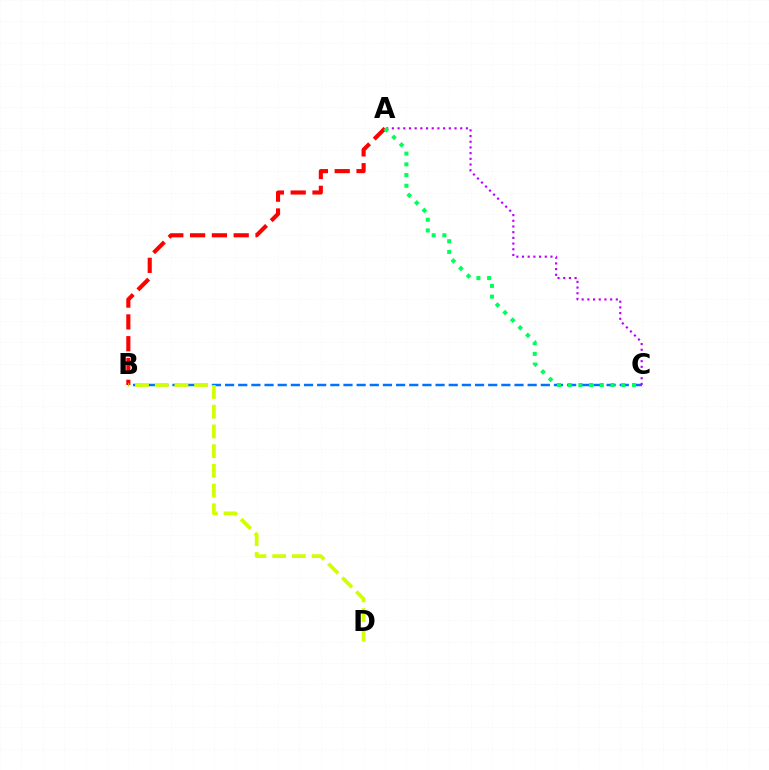{('B', 'C'): [{'color': '#0074ff', 'line_style': 'dashed', 'thickness': 1.79}], ('A', 'B'): [{'color': '#ff0000', 'line_style': 'dashed', 'thickness': 2.96}], ('B', 'D'): [{'color': '#d1ff00', 'line_style': 'dashed', 'thickness': 2.68}], ('A', 'C'): [{'color': '#b900ff', 'line_style': 'dotted', 'thickness': 1.55}, {'color': '#00ff5c', 'line_style': 'dotted', 'thickness': 2.91}]}